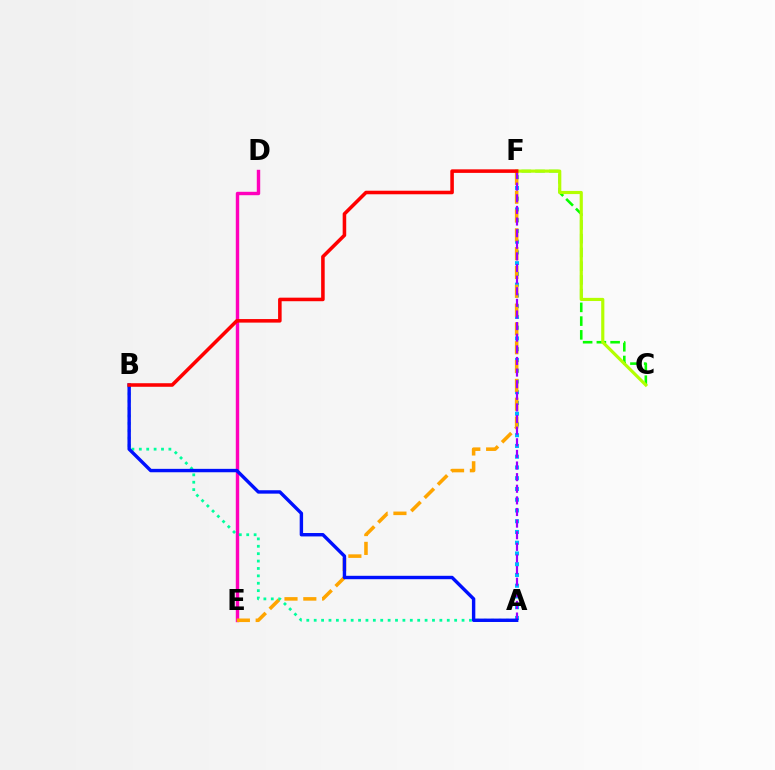{('A', 'F'): [{'color': '#00b5ff', 'line_style': 'dotted', 'thickness': 2.92}, {'color': '#9b00ff', 'line_style': 'dashed', 'thickness': 1.58}], ('D', 'E'): [{'color': '#ff00bd', 'line_style': 'solid', 'thickness': 2.46}], ('E', 'F'): [{'color': '#ffa500', 'line_style': 'dashed', 'thickness': 2.56}], ('A', 'B'): [{'color': '#00ff9d', 'line_style': 'dotted', 'thickness': 2.01}, {'color': '#0010ff', 'line_style': 'solid', 'thickness': 2.45}], ('C', 'F'): [{'color': '#08ff00', 'line_style': 'dashed', 'thickness': 1.87}, {'color': '#b3ff00', 'line_style': 'solid', 'thickness': 2.27}], ('B', 'F'): [{'color': '#ff0000', 'line_style': 'solid', 'thickness': 2.56}]}